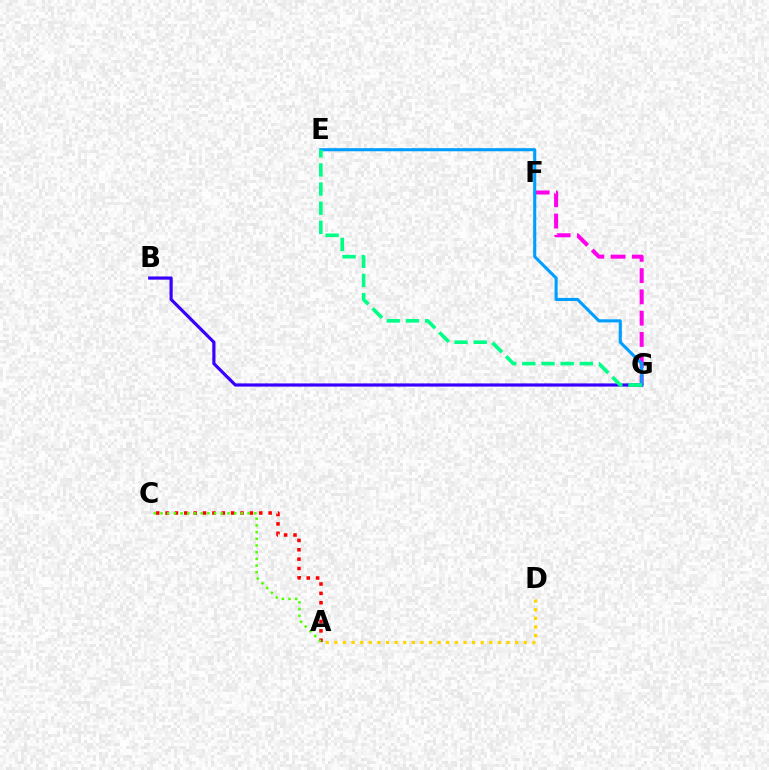{('F', 'G'): [{'color': '#ff00ed', 'line_style': 'dashed', 'thickness': 2.89}], ('A', 'C'): [{'color': '#ff0000', 'line_style': 'dotted', 'thickness': 2.55}, {'color': '#4fff00', 'line_style': 'dotted', 'thickness': 1.82}], ('B', 'G'): [{'color': '#3700ff', 'line_style': 'solid', 'thickness': 2.29}], ('A', 'D'): [{'color': '#ffd500', 'line_style': 'dotted', 'thickness': 2.34}], ('E', 'G'): [{'color': '#009eff', 'line_style': 'solid', 'thickness': 2.23}, {'color': '#00ff86', 'line_style': 'dashed', 'thickness': 2.6}]}